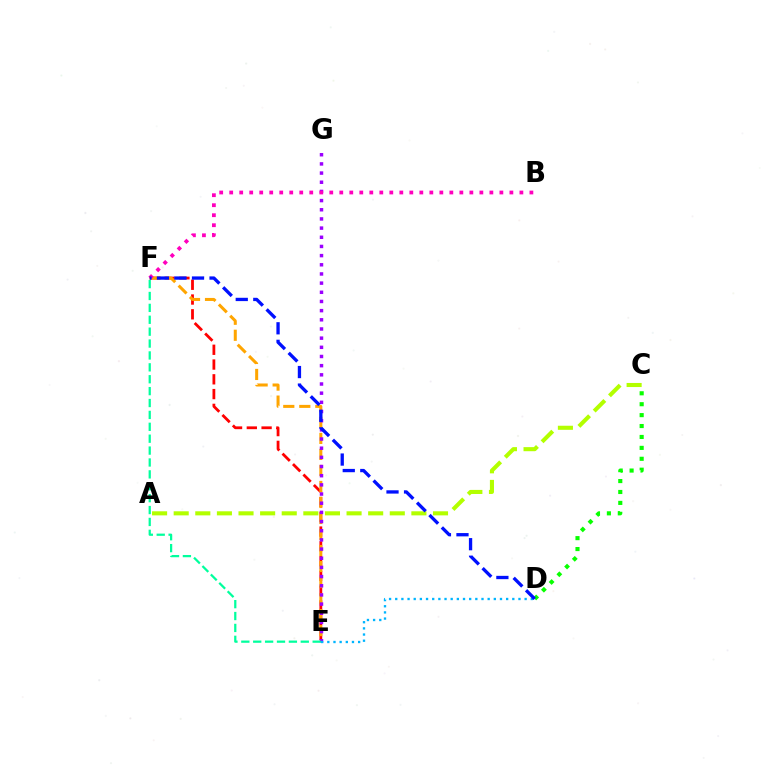{('E', 'F'): [{'color': '#ff0000', 'line_style': 'dashed', 'thickness': 2.01}, {'color': '#ffa500', 'line_style': 'dashed', 'thickness': 2.18}, {'color': '#00ff9d', 'line_style': 'dashed', 'thickness': 1.62}], ('A', 'C'): [{'color': '#b3ff00', 'line_style': 'dashed', 'thickness': 2.94}], ('E', 'G'): [{'color': '#9b00ff', 'line_style': 'dotted', 'thickness': 2.49}], ('D', 'E'): [{'color': '#00b5ff', 'line_style': 'dotted', 'thickness': 1.67}], ('C', 'D'): [{'color': '#08ff00', 'line_style': 'dotted', 'thickness': 2.97}], ('B', 'F'): [{'color': '#ff00bd', 'line_style': 'dotted', 'thickness': 2.72}], ('D', 'F'): [{'color': '#0010ff', 'line_style': 'dashed', 'thickness': 2.38}]}